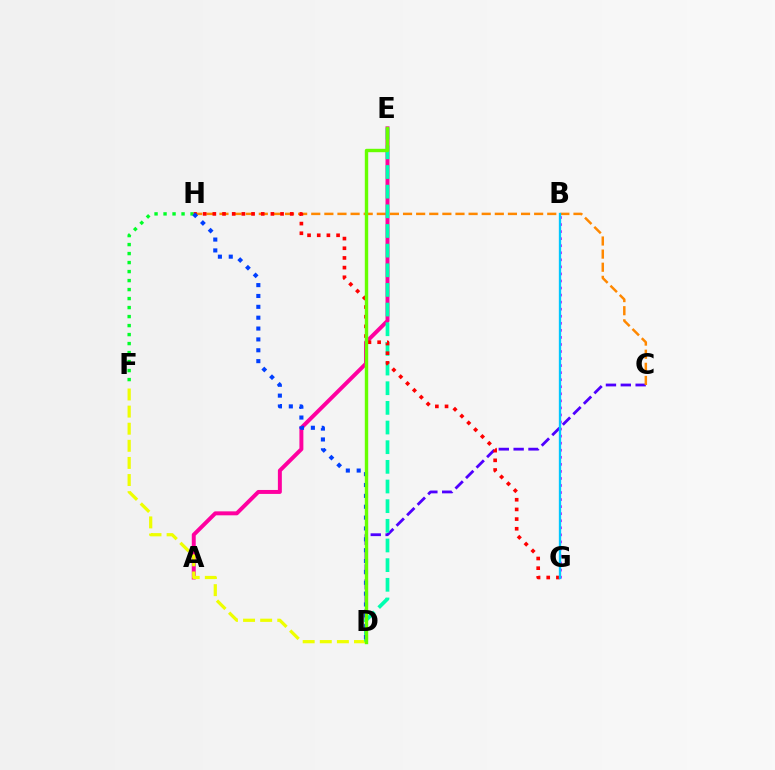{('F', 'H'): [{'color': '#00ff27', 'line_style': 'dotted', 'thickness': 2.45}], ('C', 'D'): [{'color': '#4f00ff', 'line_style': 'dashed', 'thickness': 2.02}], ('C', 'H'): [{'color': '#ff8800', 'line_style': 'dashed', 'thickness': 1.78}], ('A', 'E'): [{'color': '#ff00a0', 'line_style': 'solid', 'thickness': 2.85}], ('B', 'G'): [{'color': '#d600ff', 'line_style': 'dotted', 'thickness': 1.92}, {'color': '#00c7ff', 'line_style': 'solid', 'thickness': 1.68}], ('D', 'F'): [{'color': '#eeff00', 'line_style': 'dashed', 'thickness': 2.32}], ('D', 'E'): [{'color': '#00ffaf', 'line_style': 'dashed', 'thickness': 2.67}, {'color': '#66ff00', 'line_style': 'solid', 'thickness': 2.45}], ('G', 'H'): [{'color': '#ff0000', 'line_style': 'dotted', 'thickness': 2.63}], ('D', 'H'): [{'color': '#003fff', 'line_style': 'dotted', 'thickness': 2.95}]}